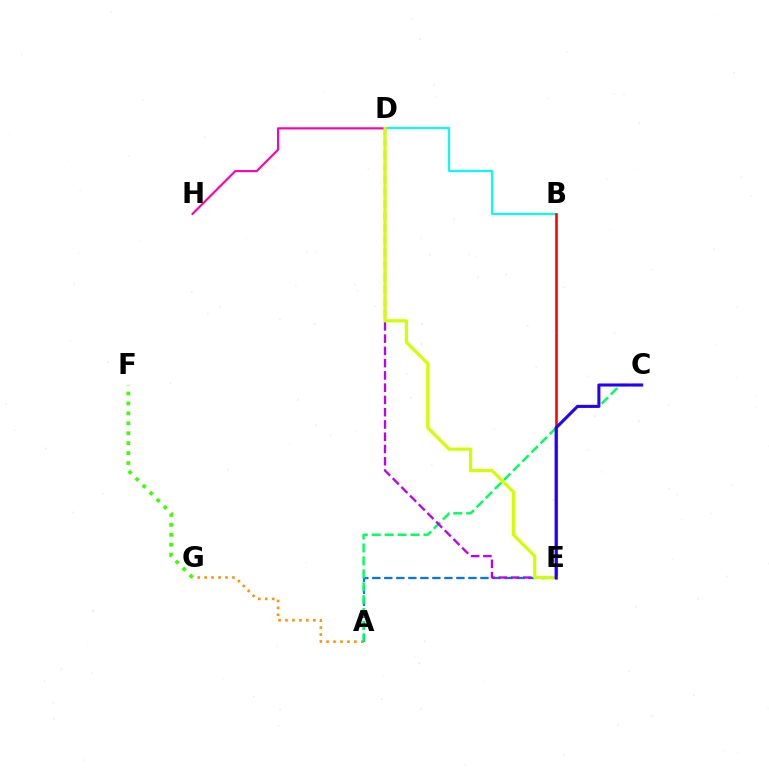{('B', 'D'): [{'color': '#00fff6', 'line_style': 'solid', 'thickness': 1.52}], ('A', 'G'): [{'color': '#ff9400', 'line_style': 'dotted', 'thickness': 1.89}], ('D', 'H'): [{'color': '#ff00ac', 'line_style': 'solid', 'thickness': 1.53}], ('B', 'E'): [{'color': '#ff0000', 'line_style': 'solid', 'thickness': 1.85}], ('A', 'E'): [{'color': '#0074ff', 'line_style': 'dashed', 'thickness': 1.63}], ('A', 'C'): [{'color': '#00ff5c', 'line_style': 'dashed', 'thickness': 1.76}], ('D', 'E'): [{'color': '#b900ff', 'line_style': 'dashed', 'thickness': 1.67}, {'color': '#d1ff00', 'line_style': 'solid', 'thickness': 2.3}], ('C', 'E'): [{'color': '#2500ff', 'line_style': 'solid', 'thickness': 2.19}], ('F', 'G'): [{'color': '#3dff00', 'line_style': 'dotted', 'thickness': 2.7}]}